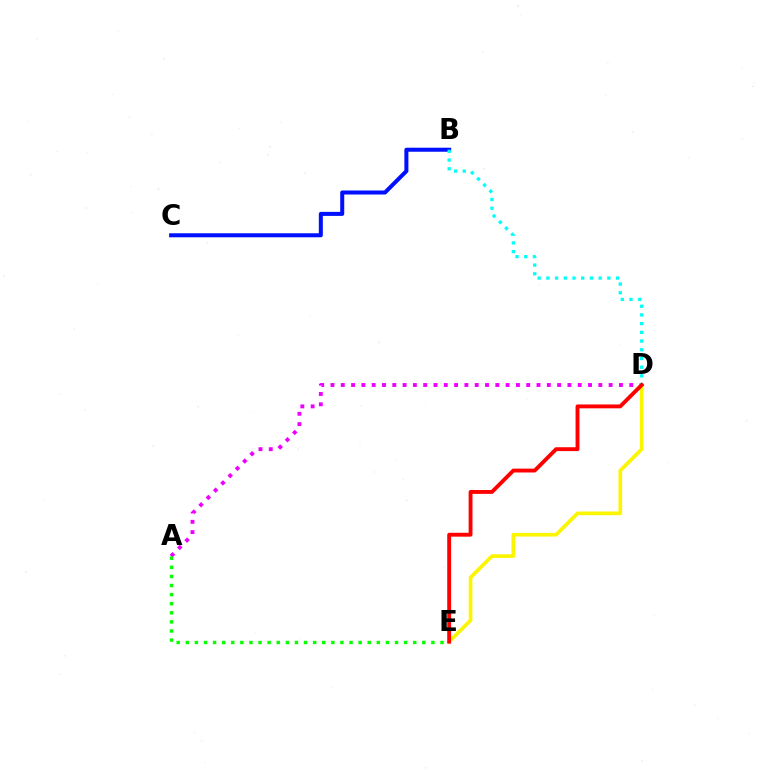{('A', 'D'): [{'color': '#ee00ff', 'line_style': 'dotted', 'thickness': 2.8}], ('D', 'E'): [{'color': '#fcf500', 'line_style': 'solid', 'thickness': 2.64}, {'color': '#ff0000', 'line_style': 'solid', 'thickness': 2.79}], ('B', 'C'): [{'color': '#0010ff', 'line_style': 'solid', 'thickness': 2.9}], ('A', 'E'): [{'color': '#08ff00', 'line_style': 'dotted', 'thickness': 2.47}], ('B', 'D'): [{'color': '#00fff6', 'line_style': 'dotted', 'thickness': 2.37}]}